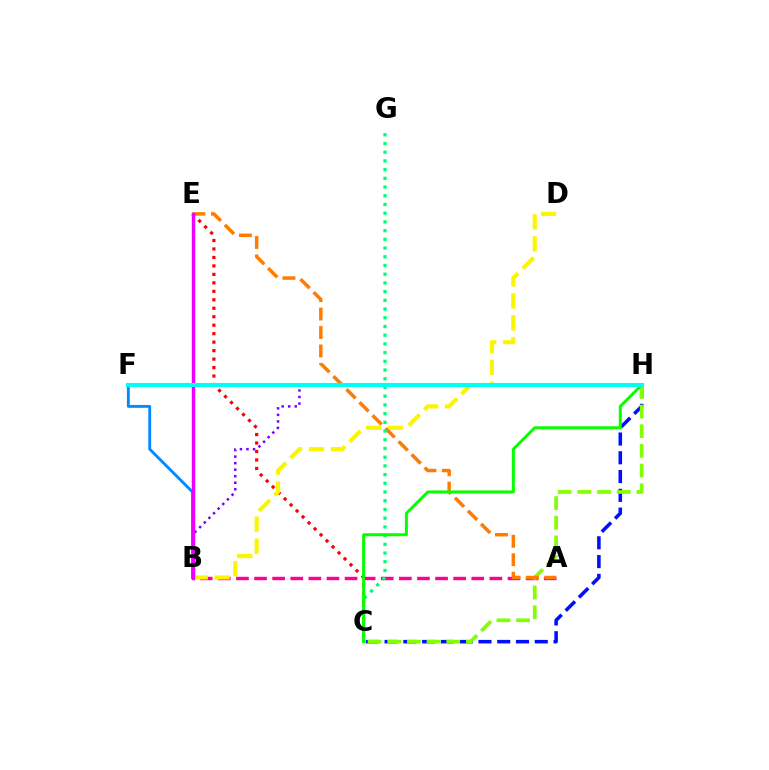{('B', 'H'): [{'color': '#7200ff', 'line_style': 'dotted', 'thickness': 1.78}], ('C', 'H'): [{'color': '#0010ff', 'line_style': 'dashed', 'thickness': 2.55}, {'color': '#84ff00', 'line_style': 'dashed', 'thickness': 2.67}, {'color': '#08ff00', 'line_style': 'solid', 'thickness': 2.16}], ('A', 'B'): [{'color': '#ff0094', 'line_style': 'dashed', 'thickness': 2.46}], ('C', 'E'): [{'color': '#ff0000', 'line_style': 'dotted', 'thickness': 2.3}], ('B', 'F'): [{'color': '#008cff', 'line_style': 'solid', 'thickness': 2.07}], ('B', 'D'): [{'color': '#fcf500', 'line_style': 'dashed', 'thickness': 2.98}], ('A', 'E'): [{'color': '#ff7c00', 'line_style': 'dashed', 'thickness': 2.51}], ('C', 'G'): [{'color': '#00ff74', 'line_style': 'dotted', 'thickness': 2.37}], ('B', 'E'): [{'color': '#ee00ff', 'line_style': 'solid', 'thickness': 2.47}], ('F', 'H'): [{'color': '#00fff6', 'line_style': 'solid', 'thickness': 2.96}]}